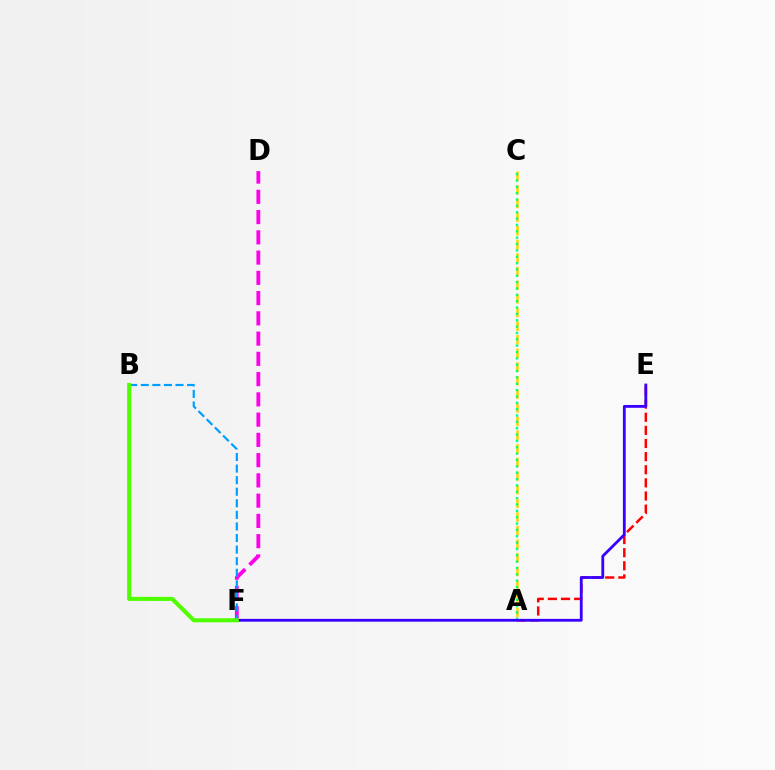{('A', 'C'): [{'color': '#ffd500', 'line_style': 'dashed', 'thickness': 1.85}, {'color': '#00ff86', 'line_style': 'dotted', 'thickness': 1.73}], ('D', 'F'): [{'color': '#ff00ed', 'line_style': 'dashed', 'thickness': 2.75}], ('A', 'E'): [{'color': '#ff0000', 'line_style': 'dashed', 'thickness': 1.78}], ('B', 'F'): [{'color': '#009eff', 'line_style': 'dashed', 'thickness': 1.57}, {'color': '#4fff00', 'line_style': 'solid', 'thickness': 2.93}], ('E', 'F'): [{'color': '#3700ff', 'line_style': 'solid', 'thickness': 2.02}]}